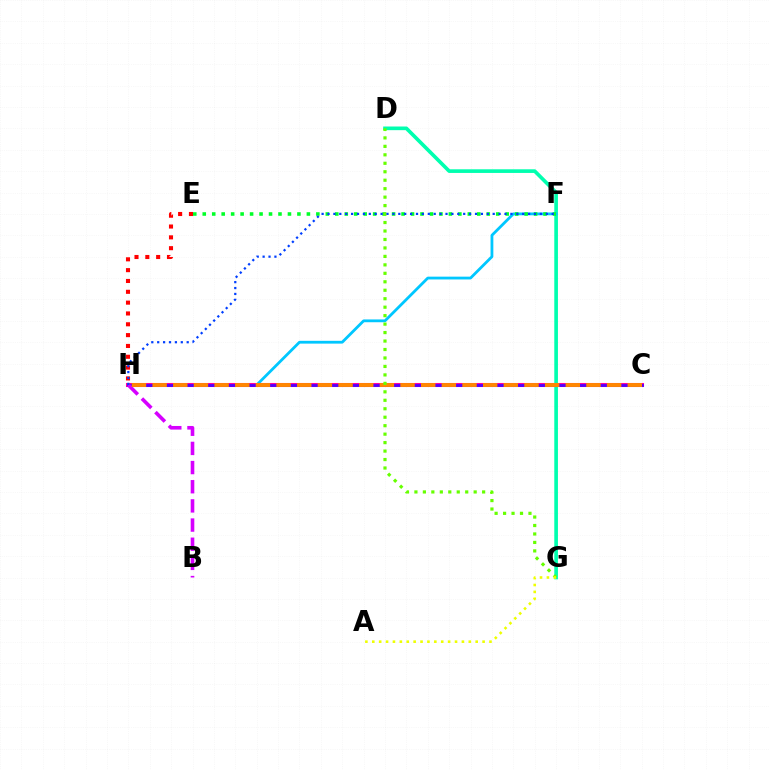{('D', 'G'): [{'color': '#00ffaf', 'line_style': 'solid', 'thickness': 2.63}, {'color': '#66ff00', 'line_style': 'dotted', 'thickness': 2.3}], ('F', 'H'): [{'color': '#00c7ff', 'line_style': 'solid', 'thickness': 2.01}, {'color': '#003fff', 'line_style': 'dotted', 'thickness': 1.6}], ('C', 'H'): [{'color': '#ff00a0', 'line_style': 'solid', 'thickness': 2.92}, {'color': '#4f00ff', 'line_style': 'solid', 'thickness': 2.0}, {'color': '#ff8800', 'line_style': 'dashed', 'thickness': 2.81}], ('B', 'H'): [{'color': '#d600ff', 'line_style': 'dashed', 'thickness': 2.6}], ('E', 'F'): [{'color': '#00ff27', 'line_style': 'dotted', 'thickness': 2.57}], ('E', 'H'): [{'color': '#ff0000', 'line_style': 'dotted', 'thickness': 2.94}], ('A', 'G'): [{'color': '#eeff00', 'line_style': 'dotted', 'thickness': 1.87}]}